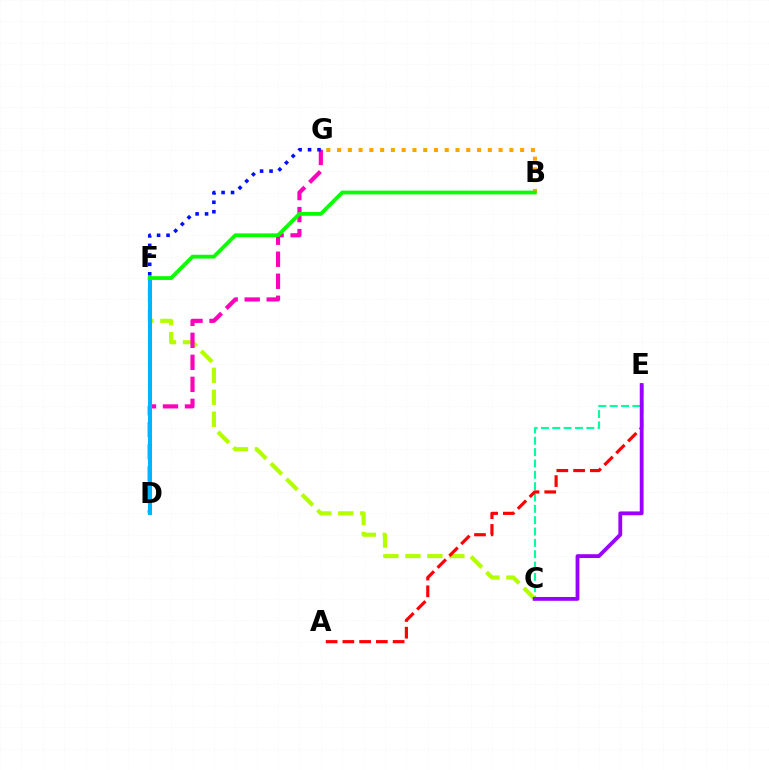{('C', 'E'): [{'color': '#00ff9d', 'line_style': 'dashed', 'thickness': 1.54}, {'color': '#9b00ff', 'line_style': 'solid', 'thickness': 2.75}], ('C', 'F'): [{'color': '#b3ff00', 'line_style': 'dashed', 'thickness': 2.99}], ('B', 'G'): [{'color': '#ffa500', 'line_style': 'dotted', 'thickness': 2.93}], ('A', 'E'): [{'color': '#ff0000', 'line_style': 'dashed', 'thickness': 2.28}], ('D', 'G'): [{'color': '#ff00bd', 'line_style': 'dashed', 'thickness': 2.99}], ('D', 'F'): [{'color': '#00b5ff', 'line_style': 'solid', 'thickness': 2.88}], ('B', 'F'): [{'color': '#08ff00', 'line_style': 'solid', 'thickness': 2.74}], ('F', 'G'): [{'color': '#0010ff', 'line_style': 'dotted', 'thickness': 2.57}]}